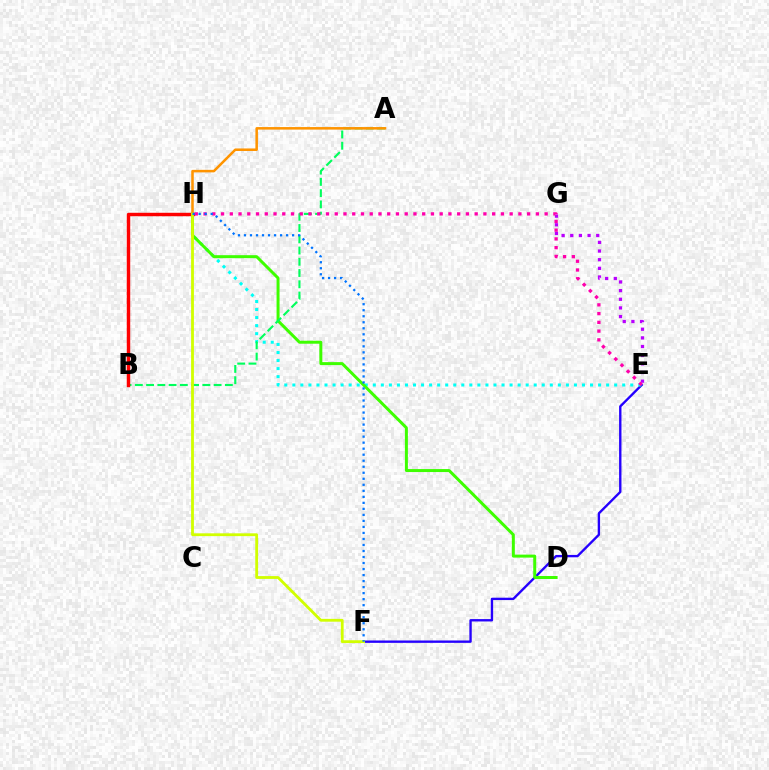{('E', 'F'): [{'color': '#2500ff', 'line_style': 'solid', 'thickness': 1.7}], ('E', 'H'): [{'color': '#00fff6', 'line_style': 'dotted', 'thickness': 2.19}, {'color': '#ff00ac', 'line_style': 'dotted', 'thickness': 2.38}], ('E', 'G'): [{'color': '#b900ff', 'line_style': 'dotted', 'thickness': 2.35}], ('D', 'H'): [{'color': '#3dff00', 'line_style': 'solid', 'thickness': 2.15}], ('A', 'B'): [{'color': '#00ff5c', 'line_style': 'dashed', 'thickness': 1.53}], ('A', 'H'): [{'color': '#ff9400', 'line_style': 'solid', 'thickness': 1.83}], ('B', 'H'): [{'color': '#ff0000', 'line_style': 'solid', 'thickness': 2.47}], ('F', 'H'): [{'color': '#d1ff00', 'line_style': 'solid', 'thickness': 2.03}, {'color': '#0074ff', 'line_style': 'dotted', 'thickness': 1.64}]}